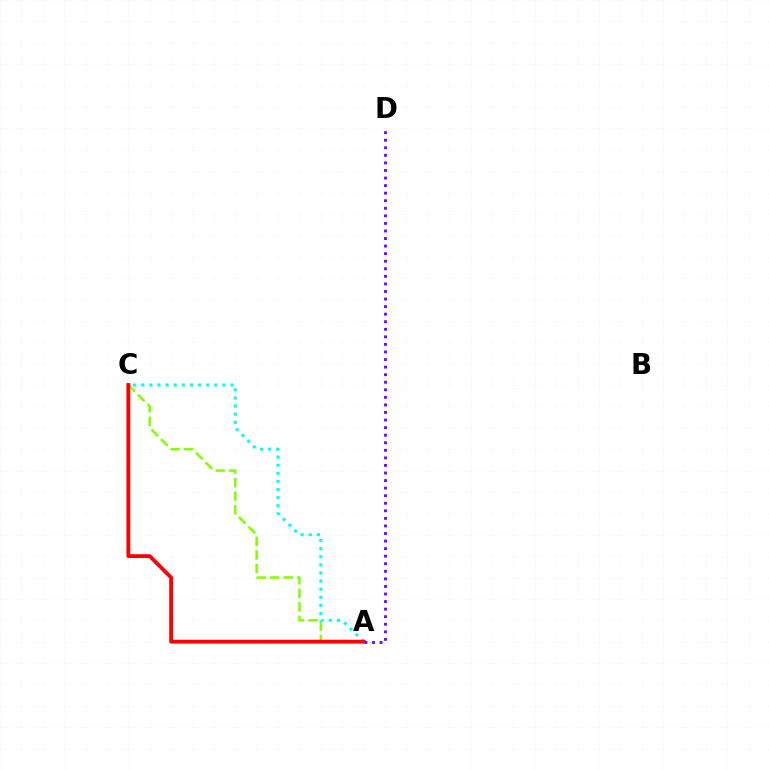{('A', 'C'): [{'color': '#84ff00', 'line_style': 'dashed', 'thickness': 1.84}, {'color': '#00fff6', 'line_style': 'dotted', 'thickness': 2.21}, {'color': '#ff0000', 'line_style': 'solid', 'thickness': 2.75}], ('A', 'D'): [{'color': '#7200ff', 'line_style': 'dotted', 'thickness': 2.05}]}